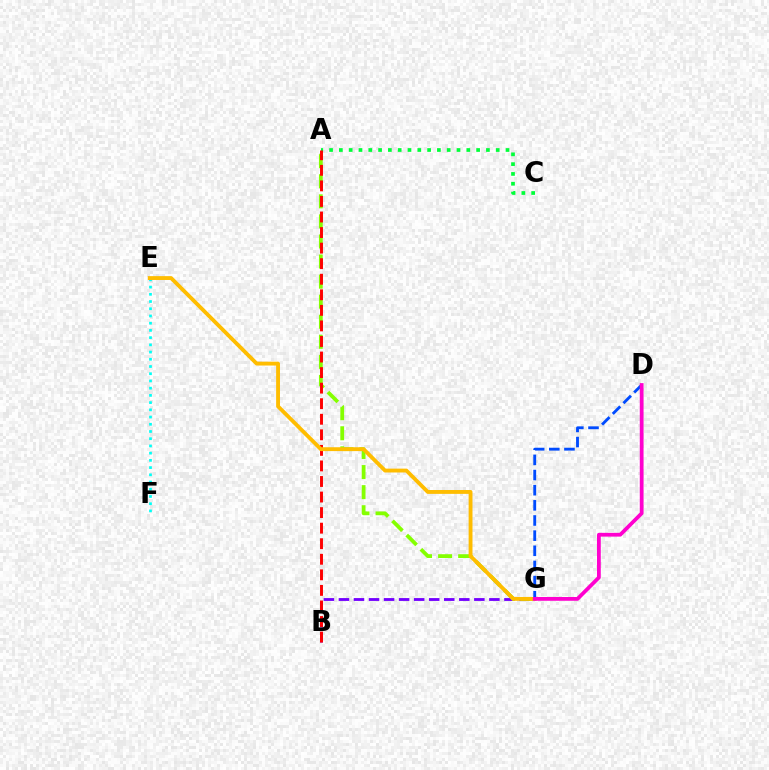{('B', 'G'): [{'color': '#7200ff', 'line_style': 'dashed', 'thickness': 2.04}], ('E', 'F'): [{'color': '#00fff6', 'line_style': 'dotted', 'thickness': 1.96}], ('A', 'G'): [{'color': '#84ff00', 'line_style': 'dashed', 'thickness': 2.73}], ('A', 'C'): [{'color': '#00ff39', 'line_style': 'dotted', 'thickness': 2.66}], ('A', 'B'): [{'color': '#ff0000', 'line_style': 'dashed', 'thickness': 2.11}], ('E', 'G'): [{'color': '#ffbd00', 'line_style': 'solid', 'thickness': 2.78}], ('D', 'G'): [{'color': '#004bff', 'line_style': 'dashed', 'thickness': 2.06}, {'color': '#ff00cf', 'line_style': 'solid', 'thickness': 2.72}]}